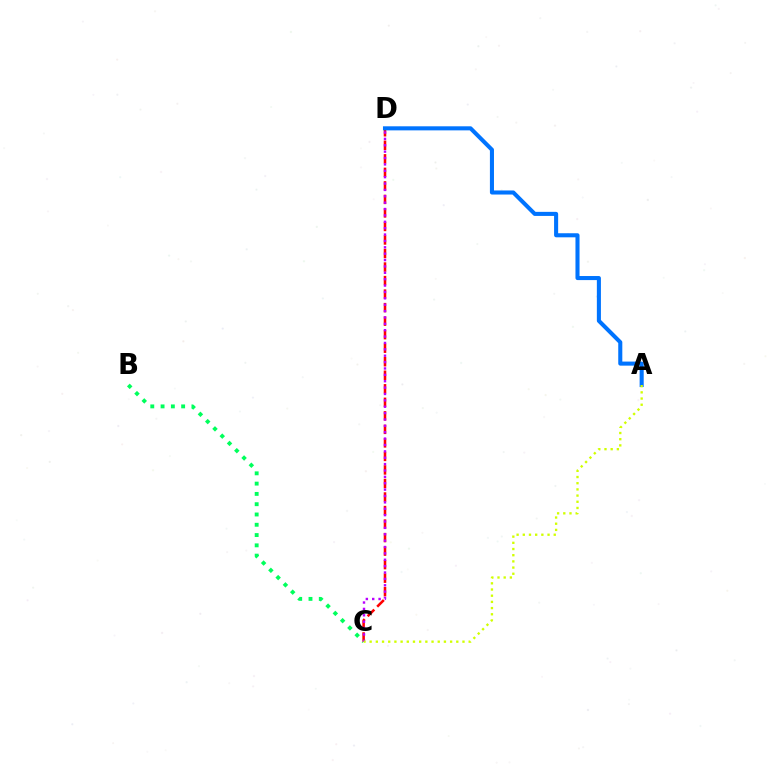{('B', 'C'): [{'color': '#00ff5c', 'line_style': 'dotted', 'thickness': 2.8}], ('C', 'D'): [{'color': '#ff0000', 'line_style': 'dashed', 'thickness': 1.84}, {'color': '#b900ff', 'line_style': 'dotted', 'thickness': 1.73}], ('A', 'D'): [{'color': '#0074ff', 'line_style': 'solid', 'thickness': 2.93}], ('A', 'C'): [{'color': '#d1ff00', 'line_style': 'dotted', 'thickness': 1.68}]}